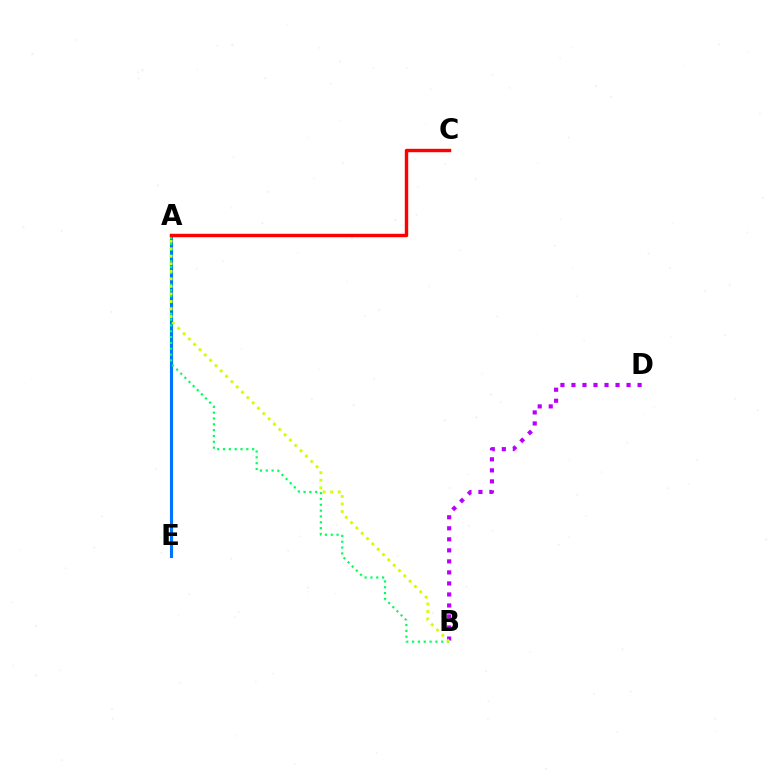{('A', 'E'): [{'color': '#0074ff', 'line_style': 'solid', 'thickness': 2.23}], ('B', 'D'): [{'color': '#b900ff', 'line_style': 'dotted', 'thickness': 3.0}], ('A', 'B'): [{'color': '#00ff5c', 'line_style': 'dotted', 'thickness': 1.58}, {'color': '#d1ff00', 'line_style': 'dotted', 'thickness': 2.04}], ('A', 'C'): [{'color': '#ff0000', 'line_style': 'solid', 'thickness': 2.46}]}